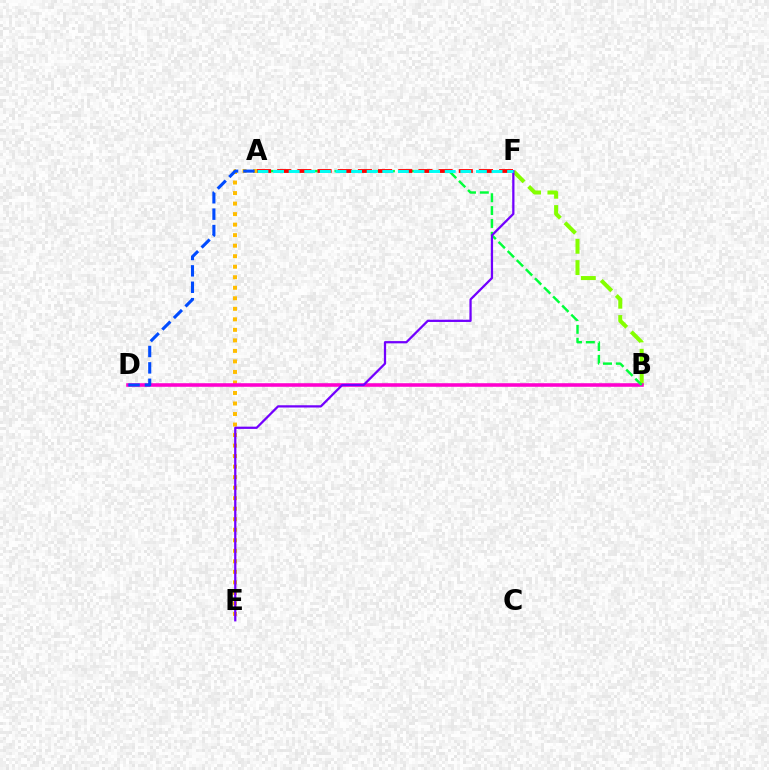{('A', 'E'): [{'color': '#ffbd00', 'line_style': 'dotted', 'thickness': 2.86}], ('B', 'F'): [{'color': '#84ff00', 'line_style': 'dashed', 'thickness': 2.89}], ('B', 'D'): [{'color': '#ff00cf', 'line_style': 'solid', 'thickness': 2.57}], ('A', 'B'): [{'color': '#00ff39', 'line_style': 'dashed', 'thickness': 1.75}], ('E', 'F'): [{'color': '#7200ff', 'line_style': 'solid', 'thickness': 1.63}], ('A', 'F'): [{'color': '#ff0000', 'line_style': 'dashed', 'thickness': 2.74}, {'color': '#00fff6', 'line_style': 'dashed', 'thickness': 2.12}], ('A', 'D'): [{'color': '#004bff', 'line_style': 'dashed', 'thickness': 2.23}]}